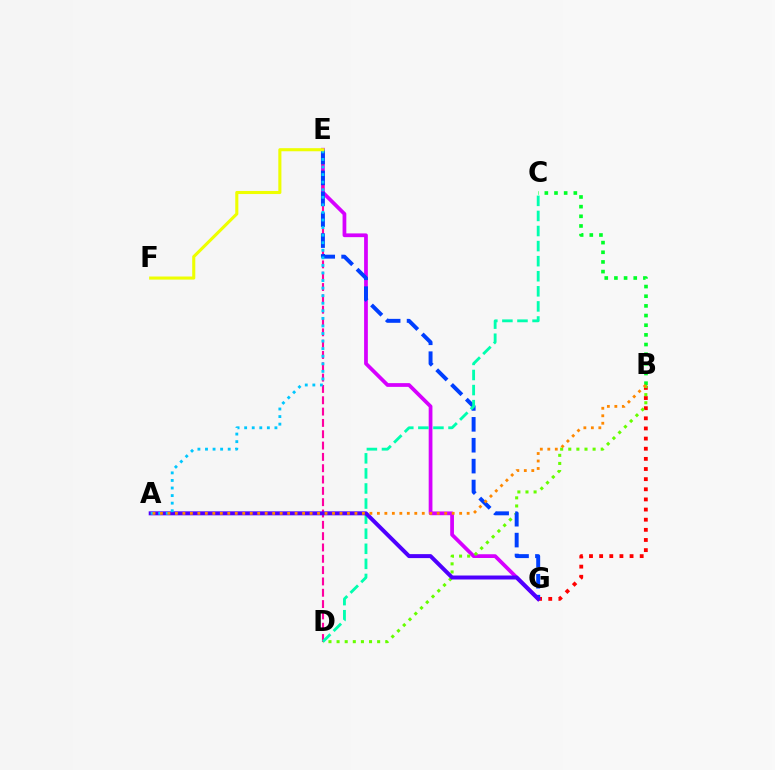{('B', 'G'): [{'color': '#ff0000', 'line_style': 'dotted', 'thickness': 2.75}], ('E', 'G'): [{'color': '#d600ff', 'line_style': 'solid', 'thickness': 2.7}, {'color': '#003fff', 'line_style': 'dashed', 'thickness': 2.84}], ('D', 'E'): [{'color': '#ff00a0', 'line_style': 'dashed', 'thickness': 1.54}], ('B', 'D'): [{'color': '#66ff00', 'line_style': 'dotted', 'thickness': 2.2}], ('B', 'C'): [{'color': '#00ff27', 'line_style': 'dotted', 'thickness': 2.62}], ('C', 'D'): [{'color': '#00ffaf', 'line_style': 'dashed', 'thickness': 2.05}], ('A', 'G'): [{'color': '#4f00ff', 'line_style': 'solid', 'thickness': 2.86}], ('A', 'E'): [{'color': '#00c7ff', 'line_style': 'dotted', 'thickness': 2.06}], ('E', 'F'): [{'color': '#eeff00', 'line_style': 'solid', 'thickness': 2.22}], ('A', 'B'): [{'color': '#ff8800', 'line_style': 'dotted', 'thickness': 2.03}]}